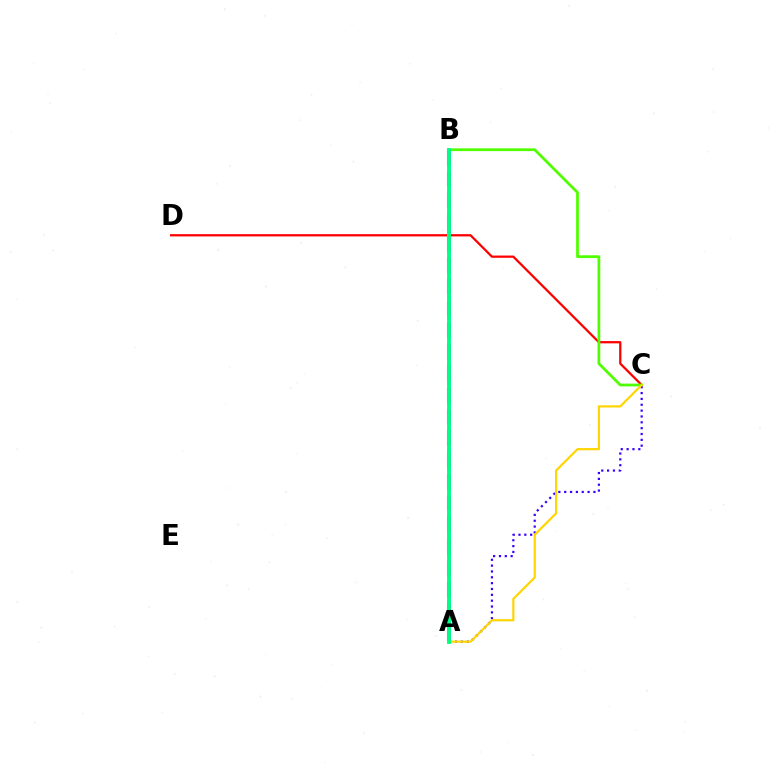{('C', 'D'): [{'color': '#ff0000', 'line_style': 'solid', 'thickness': 1.63}], ('B', 'C'): [{'color': '#4fff00', 'line_style': 'solid', 'thickness': 1.98}], ('A', 'C'): [{'color': '#3700ff', 'line_style': 'dotted', 'thickness': 1.59}, {'color': '#ffd500', 'line_style': 'solid', 'thickness': 1.57}], ('A', 'B'): [{'color': '#009eff', 'line_style': 'dotted', 'thickness': 2.58}, {'color': '#ff00ed', 'line_style': 'dashed', 'thickness': 2.94}, {'color': '#00ff86', 'line_style': 'solid', 'thickness': 2.79}]}